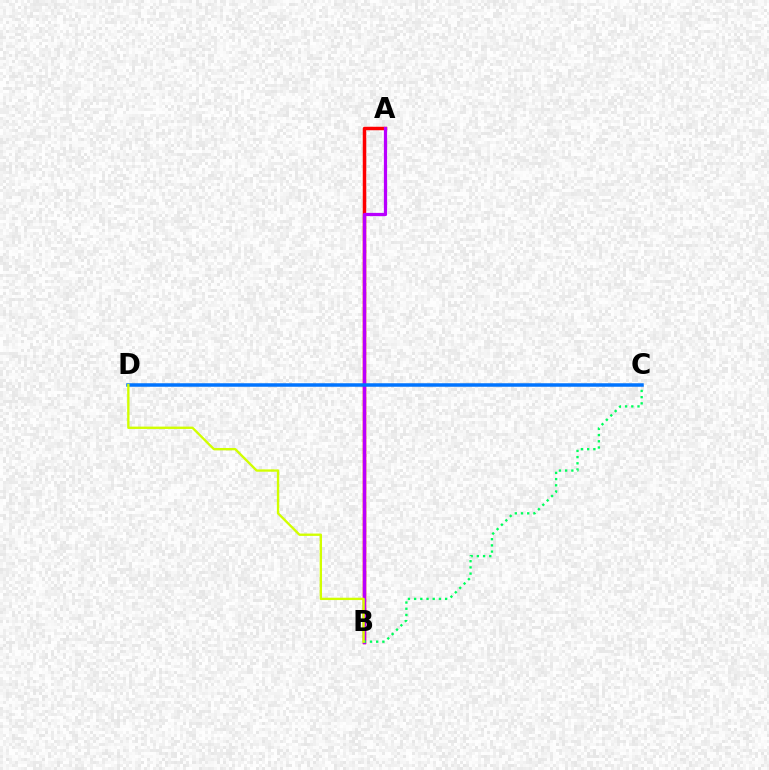{('A', 'B'): [{'color': '#ff0000', 'line_style': 'solid', 'thickness': 2.51}, {'color': '#b900ff', 'line_style': 'solid', 'thickness': 2.33}], ('B', 'C'): [{'color': '#00ff5c', 'line_style': 'dotted', 'thickness': 1.68}], ('C', 'D'): [{'color': '#0074ff', 'line_style': 'solid', 'thickness': 2.52}], ('B', 'D'): [{'color': '#d1ff00', 'line_style': 'solid', 'thickness': 1.69}]}